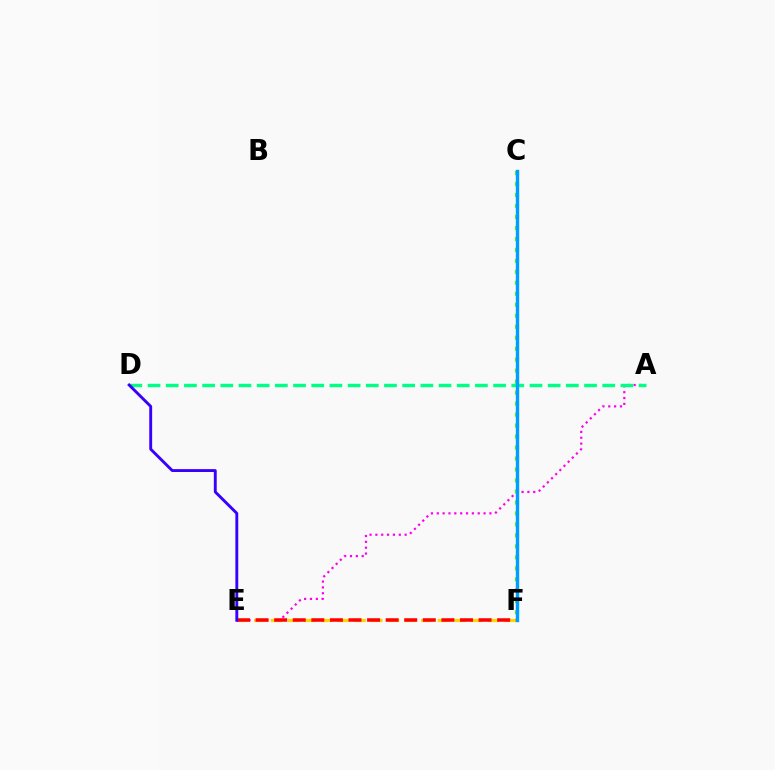{('A', 'E'): [{'color': '#ff00ed', 'line_style': 'dotted', 'thickness': 1.59}], ('E', 'F'): [{'color': '#ffd500', 'line_style': 'dashed', 'thickness': 2.27}, {'color': '#ff0000', 'line_style': 'dashed', 'thickness': 2.52}], ('C', 'F'): [{'color': '#4fff00', 'line_style': 'dotted', 'thickness': 2.98}, {'color': '#009eff', 'line_style': 'solid', 'thickness': 2.44}], ('A', 'D'): [{'color': '#00ff86', 'line_style': 'dashed', 'thickness': 2.47}], ('D', 'E'): [{'color': '#3700ff', 'line_style': 'solid', 'thickness': 2.08}]}